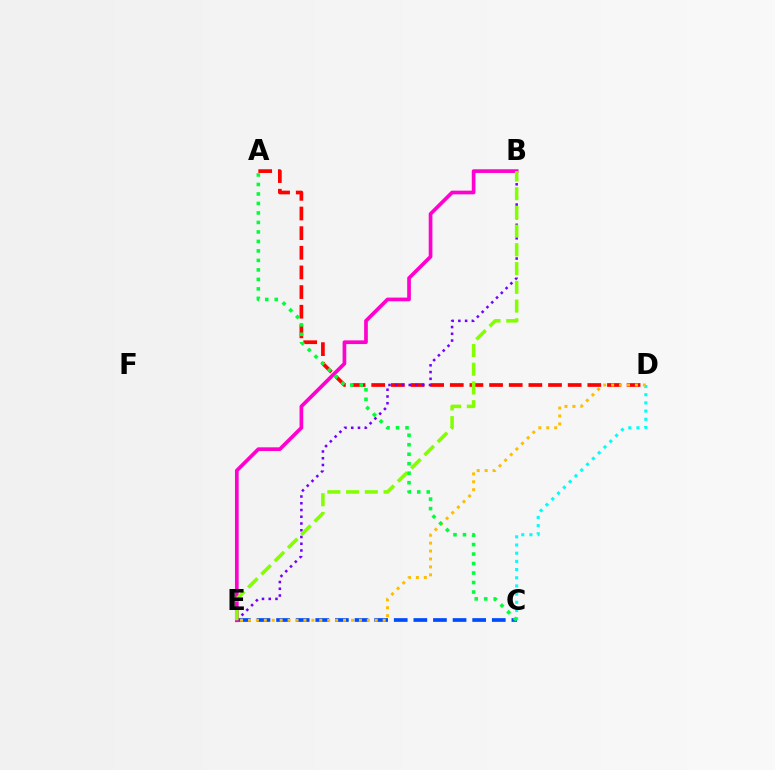{('A', 'D'): [{'color': '#ff0000', 'line_style': 'dashed', 'thickness': 2.67}], ('C', 'E'): [{'color': '#004bff', 'line_style': 'dashed', 'thickness': 2.66}], ('C', 'D'): [{'color': '#00fff6', 'line_style': 'dotted', 'thickness': 2.22}], ('D', 'E'): [{'color': '#ffbd00', 'line_style': 'dotted', 'thickness': 2.15}], ('B', 'E'): [{'color': '#7200ff', 'line_style': 'dotted', 'thickness': 1.83}, {'color': '#ff00cf', 'line_style': 'solid', 'thickness': 2.66}, {'color': '#84ff00', 'line_style': 'dashed', 'thickness': 2.54}], ('A', 'C'): [{'color': '#00ff39', 'line_style': 'dotted', 'thickness': 2.58}]}